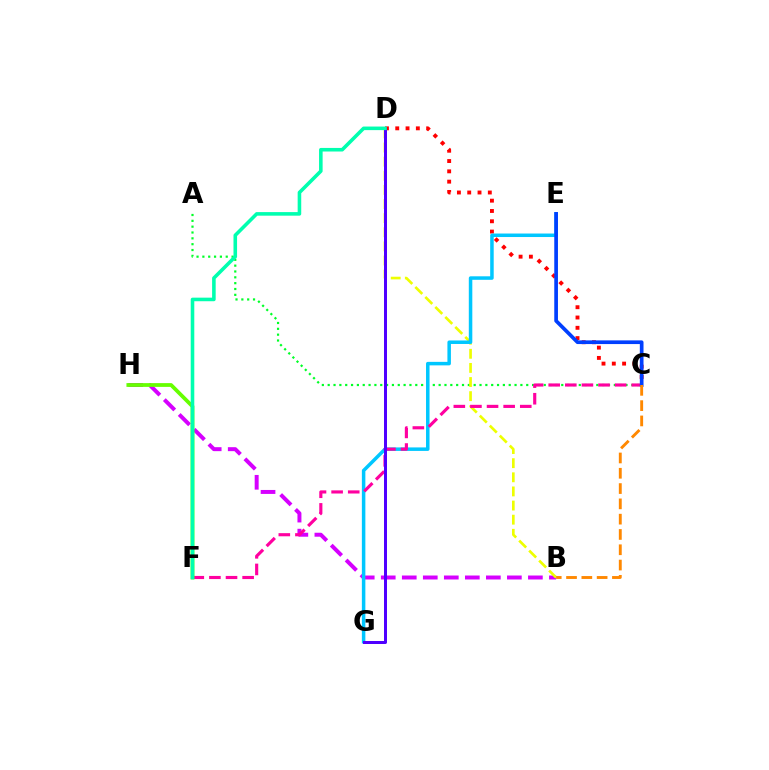{('A', 'C'): [{'color': '#00ff27', 'line_style': 'dotted', 'thickness': 1.59}], ('B', 'H'): [{'color': '#d600ff', 'line_style': 'dashed', 'thickness': 2.86}], ('B', 'D'): [{'color': '#eeff00', 'line_style': 'dashed', 'thickness': 1.92}], ('C', 'D'): [{'color': '#ff0000', 'line_style': 'dotted', 'thickness': 2.8}], ('E', 'G'): [{'color': '#00c7ff', 'line_style': 'solid', 'thickness': 2.52}], ('C', 'F'): [{'color': '#ff00a0', 'line_style': 'dashed', 'thickness': 2.26}], ('C', 'E'): [{'color': '#003fff', 'line_style': 'solid', 'thickness': 2.65}], ('F', 'H'): [{'color': '#66ff00', 'line_style': 'solid', 'thickness': 2.71}], ('B', 'C'): [{'color': '#ff8800', 'line_style': 'dashed', 'thickness': 2.08}], ('D', 'G'): [{'color': '#4f00ff', 'line_style': 'solid', 'thickness': 2.16}], ('D', 'F'): [{'color': '#00ffaf', 'line_style': 'solid', 'thickness': 2.57}]}